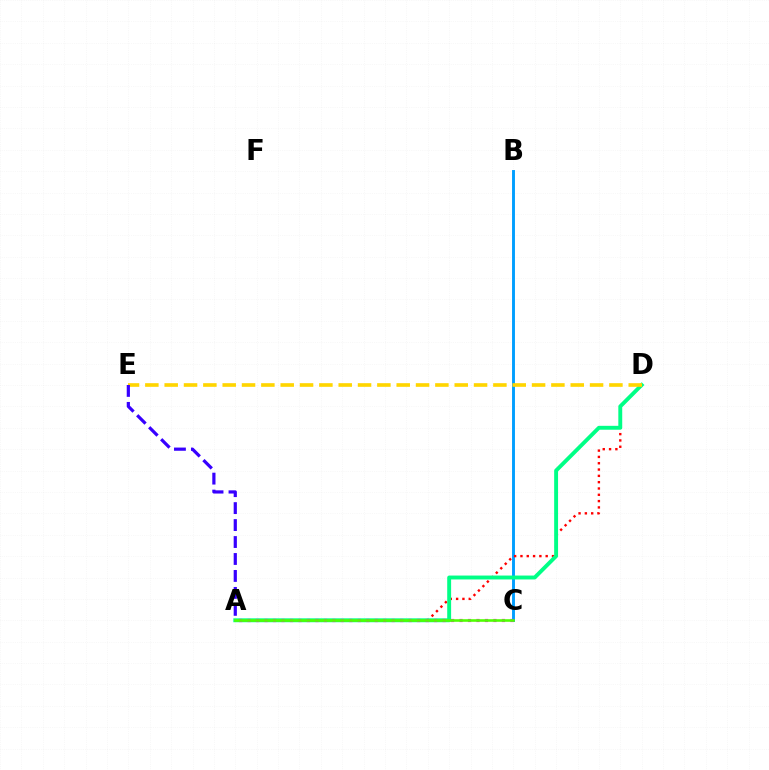{('B', 'C'): [{'color': '#009eff', 'line_style': 'solid', 'thickness': 2.09}], ('A', 'D'): [{'color': '#ff0000', 'line_style': 'dotted', 'thickness': 1.71}, {'color': '#00ff86', 'line_style': 'solid', 'thickness': 2.81}], ('A', 'C'): [{'color': '#ff00ed', 'line_style': 'dotted', 'thickness': 2.3}, {'color': '#4fff00', 'line_style': 'solid', 'thickness': 1.87}], ('D', 'E'): [{'color': '#ffd500', 'line_style': 'dashed', 'thickness': 2.63}], ('A', 'E'): [{'color': '#3700ff', 'line_style': 'dashed', 'thickness': 2.3}]}